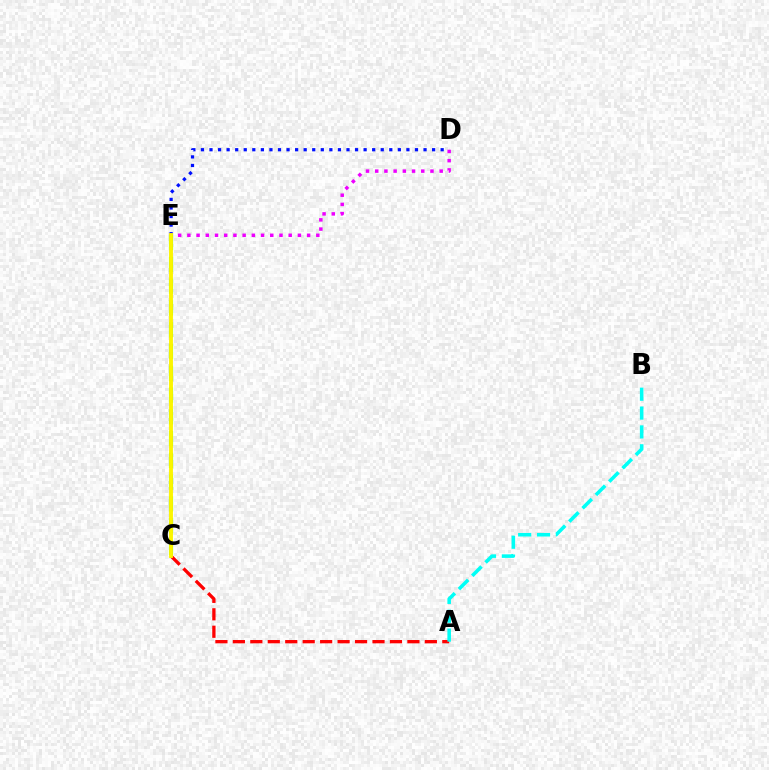{('D', 'E'): [{'color': '#ee00ff', 'line_style': 'dotted', 'thickness': 2.5}, {'color': '#0010ff', 'line_style': 'dotted', 'thickness': 2.33}], ('C', 'E'): [{'color': '#08ff00', 'line_style': 'dashed', 'thickness': 2.96}, {'color': '#fcf500', 'line_style': 'solid', 'thickness': 2.79}], ('A', 'C'): [{'color': '#ff0000', 'line_style': 'dashed', 'thickness': 2.37}], ('A', 'B'): [{'color': '#00fff6', 'line_style': 'dashed', 'thickness': 2.56}]}